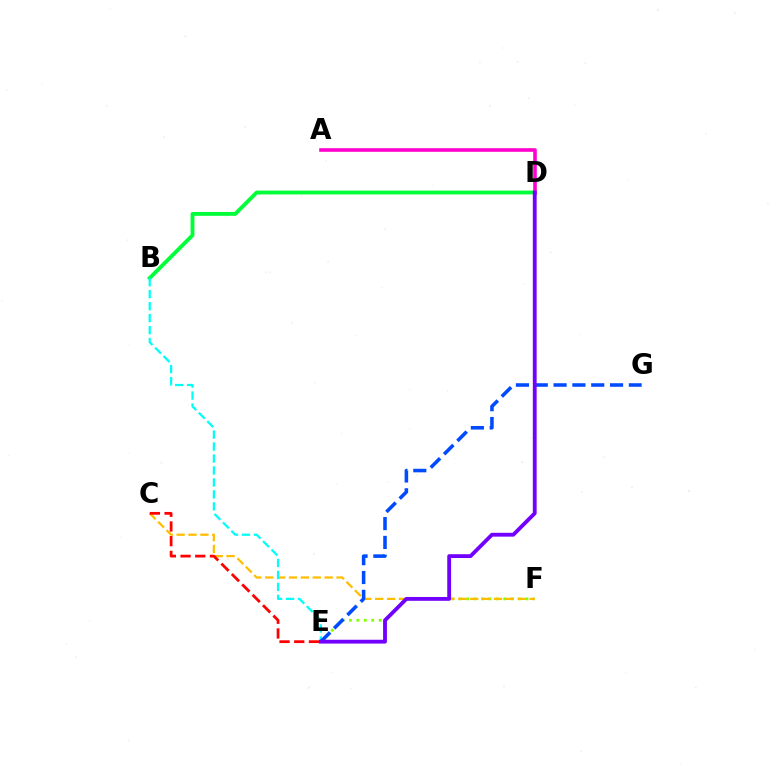{('E', 'F'): [{'color': '#84ff00', 'line_style': 'dotted', 'thickness': 2.01}], ('B', 'D'): [{'color': '#00ff39', 'line_style': 'solid', 'thickness': 2.77}], ('C', 'F'): [{'color': '#ffbd00', 'line_style': 'dashed', 'thickness': 1.61}], ('B', 'E'): [{'color': '#00fff6', 'line_style': 'dashed', 'thickness': 1.63}], ('A', 'D'): [{'color': '#ff00cf', 'line_style': 'solid', 'thickness': 2.58}], ('C', 'E'): [{'color': '#ff0000', 'line_style': 'dashed', 'thickness': 2.0}], ('E', 'G'): [{'color': '#004bff', 'line_style': 'dashed', 'thickness': 2.56}], ('D', 'E'): [{'color': '#7200ff', 'line_style': 'solid', 'thickness': 2.75}]}